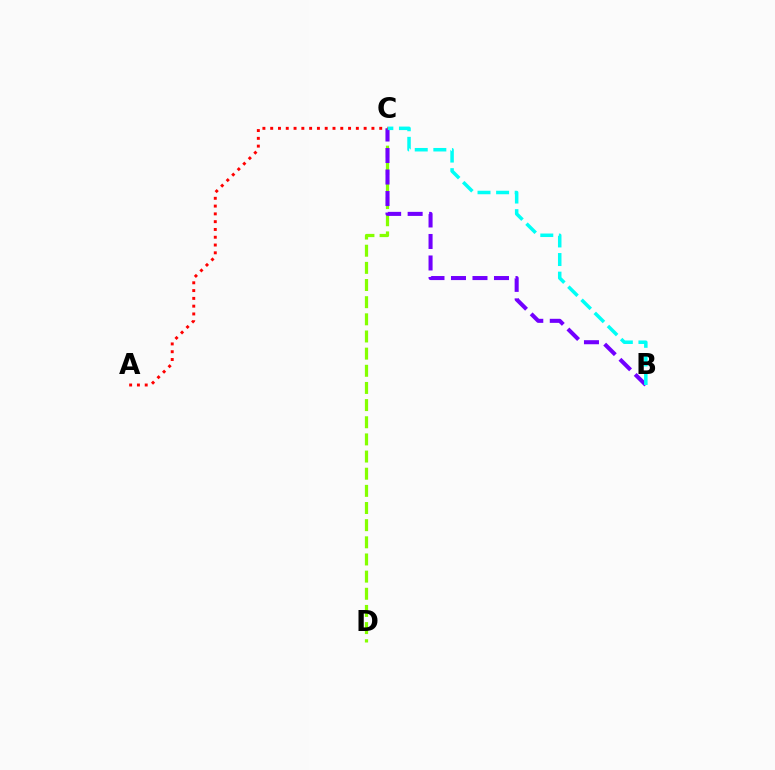{('C', 'D'): [{'color': '#84ff00', 'line_style': 'dashed', 'thickness': 2.33}], ('B', 'C'): [{'color': '#7200ff', 'line_style': 'dashed', 'thickness': 2.92}, {'color': '#00fff6', 'line_style': 'dashed', 'thickness': 2.53}], ('A', 'C'): [{'color': '#ff0000', 'line_style': 'dotted', 'thickness': 2.12}]}